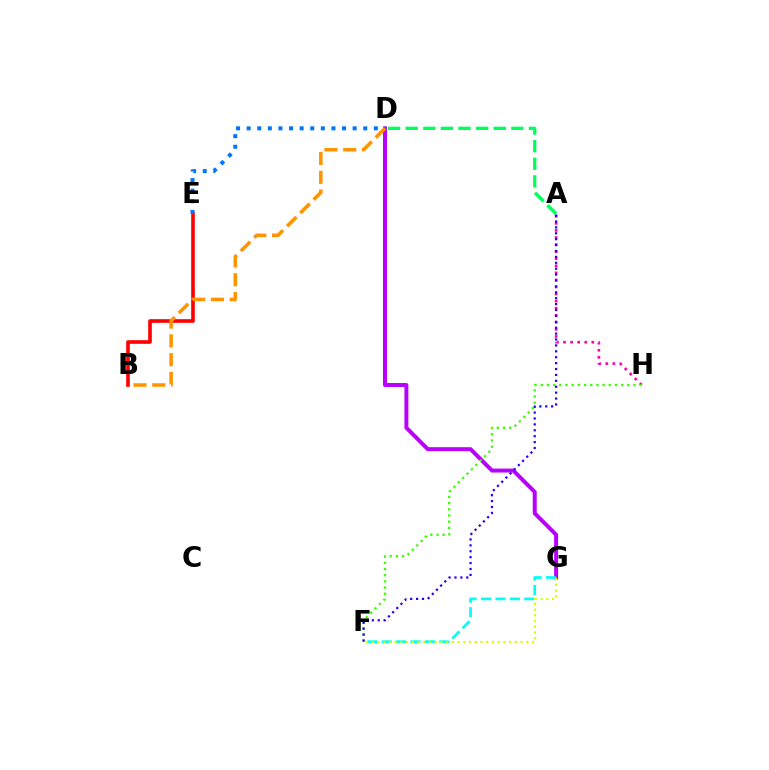{('D', 'G'): [{'color': '#b900ff', 'line_style': 'solid', 'thickness': 2.86}], ('A', 'H'): [{'color': '#ff00ac', 'line_style': 'dotted', 'thickness': 1.92}], ('F', 'H'): [{'color': '#3dff00', 'line_style': 'dotted', 'thickness': 1.68}], ('F', 'G'): [{'color': '#00fff6', 'line_style': 'dashed', 'thickness': 1.96}, {'color': '#d1ff00', 'line_style': 'dotted', 'thickness': 1.56}], ('B', 'E'): [{'color': '#ff0000', 'line_style': 'solid', 'thickness': 2.62}], ('A', 'F'): [{'color': '#2500ff', 'line_style': 'dotted', 'thickness': 1.6}], ('D', 'E'): [{'color': '#0074ff', 'line_style': 'dotted', 'thickness': 2.88}], ('A', 'D'): [{'color': '#00ff5c', 'line_style': 'dashed', 'thickness': 2.39}], ('B', 'D'): [{'color': '#ff9400', 'line_style': 'dashed', 'thickness': 2.55}]}